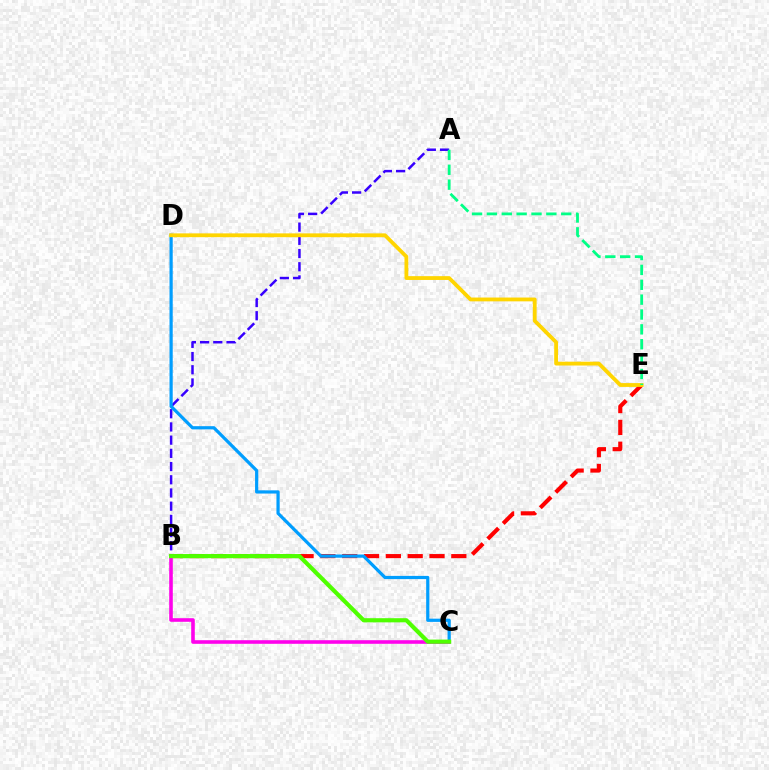{('B', 'E'): [{'color': '#ff0000', 'line_style': 'dashed', 'thickness': 2.96}], ('A', 'B'): [{'color': '#3700ff', 'line_style': 'dashed', 'thickness': 1.79}], ('C', 'D'): [{'color': '#009eff', 'line_style': 'solid', 'thickness': 2.31}], ('D', 'E'): [{'color': '#ffd500', 'line_style': 'solid', 'thickness': 2.75}], ('B', 'C'): [{'color': '#ff00ed', 'line_style': 'solid', 'thickness': 2.59}, {'color': '#4fff00', 'line_style': 'solid', 'thickness': 2.99}], ('A', 'E'): [{'color': '#00ff86', 'line_style': 'dashed', 'thickness': 2.02}]}